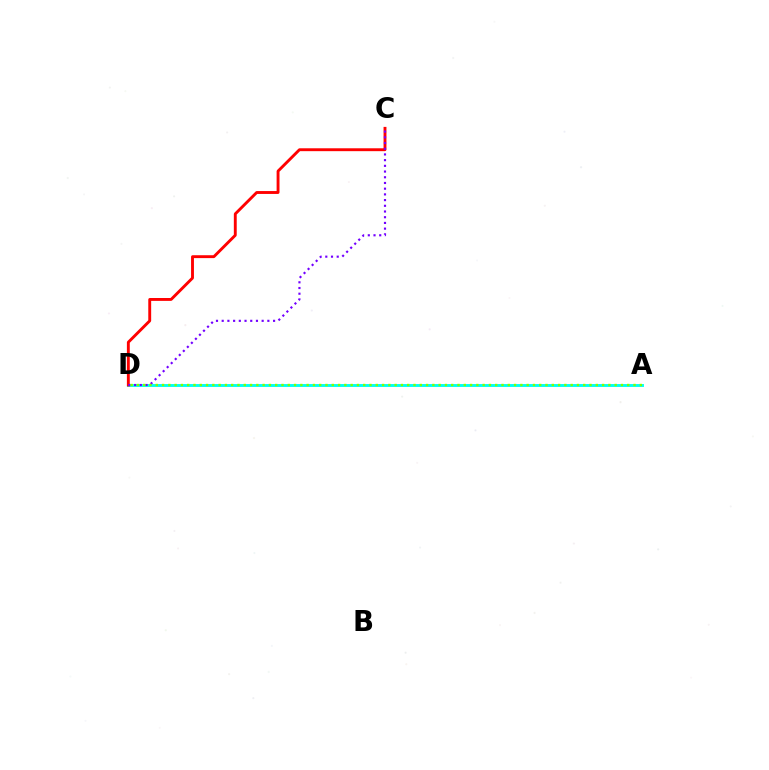{('A', 'D'): [{'color': '#00fff6', 'line_style': 'solid', 'thickness': 2.09}, {'color': '#84ff00', 'line_style': 'dotted', 'thickness': 1.71}], ('C', 'D'): [{'color': '#ff0000', 'line_style': 'solid', 'thickness': 2.08}, {'color': '#7200ff', 'line_style': 'dotted', 'thickness': 1.55}]}